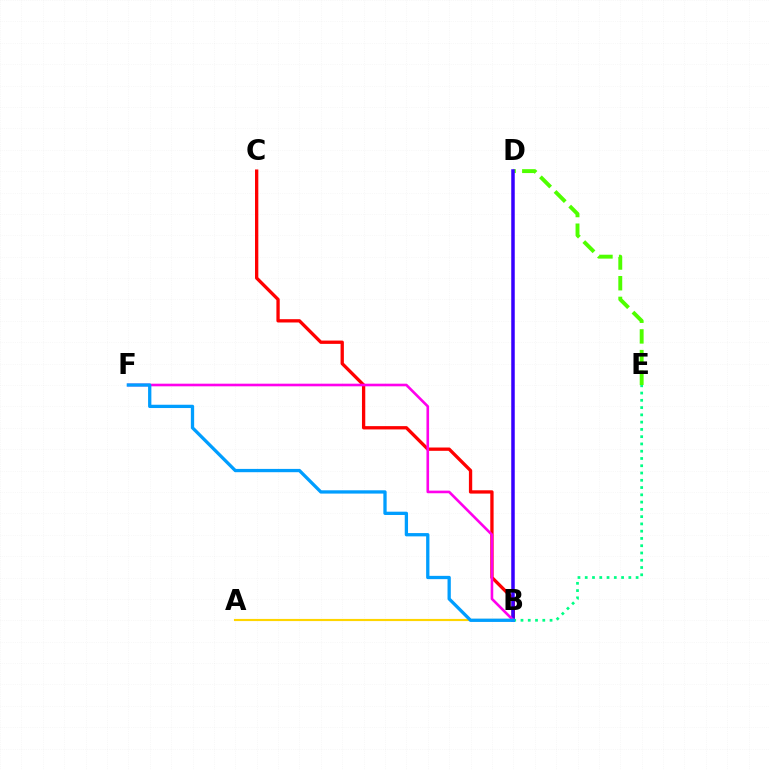{('B', 'C'): [{'color': '#ff0000', 'line_style': 'solid', 'thickness': 2.38}], ('D', 'E'): [{'color': '#4fff00', 'line_style': 'dashed', 'thickness': 2.81}], ('B', 'E'): [{'color': '#00ff86', 'line_style': 'dotted', 'thickness': 1.98}], ('B', 'D'): [{'color': '#3700ff', 'line_style': 'solid', 'thickness': 2.53}], ('A', 'B'): [{'color': '#ffd500', 'line_style': 'solid', 'thickness': 1.55}], ('B', 'F'): [{'color': '#ff00ed', 'line_style': 'solid', 'thickness': 1.89}, {'color': '#009eff', 'line_style': 'solid', 'thickness': 2.37}]}